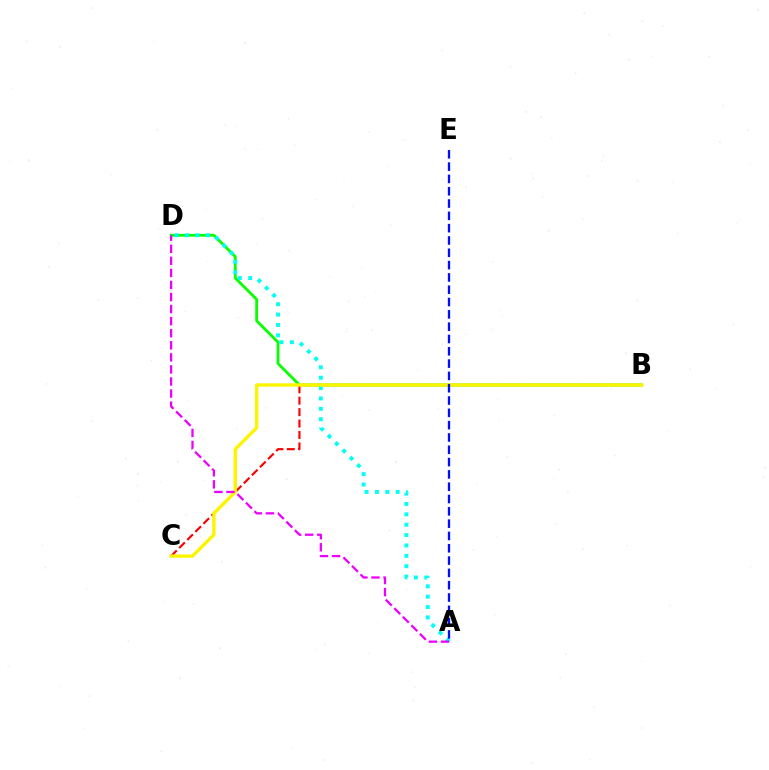{('B', 'D'): [{'color': '#08ff00', 'line_style': 'solid', 'thickness': 2.02}], ('B', 'C'): [{'color': '#ff0000', 'line_style': 'dashed', 'thickness': 1.55}, {'color': '#fcf500', 'line_style': 'solid', 'thickness': 2.42}], ('A', 'D'): [{'color': '#00fff6', 'line_style': 'dotted', 'thickness': 2.82}, {'color': '#ee00ff', 'line_style': 'dashed', 'thickness': 1.64}], ('A', 'E'): [{'color': '#0010ff', 'line_style': 'dashed', 'thickness': 1.67}]}